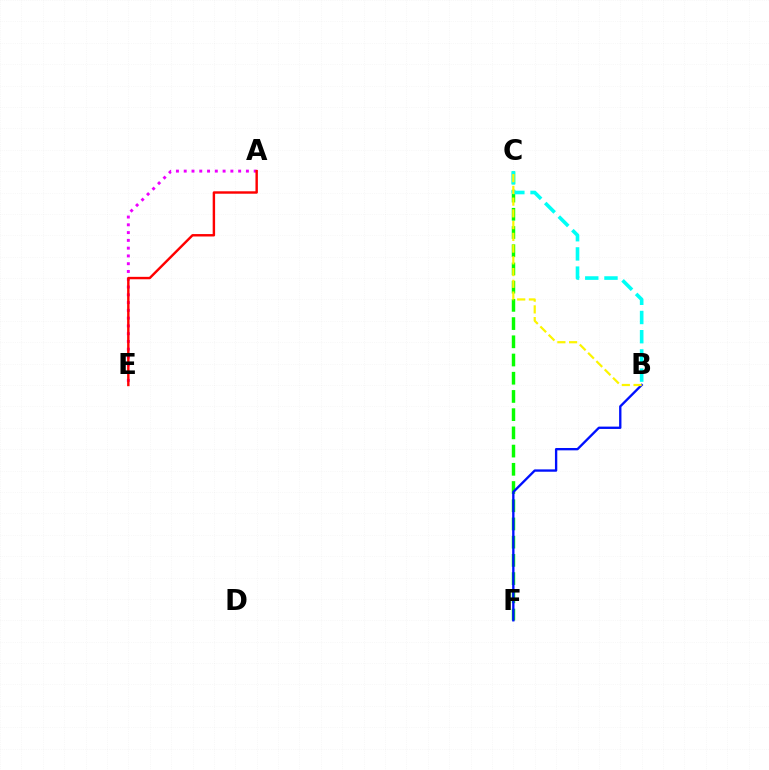{('C', 'F'): [{'color': '#08ff00', 'line_style': 'dashed', 'thickness': 2.47}], ('A', 'E'): [{'color': '#ee00ff', 'line_style': 'dotted', 'thickness': 2.11}, {'color': '#ff0000', 'line_style': 'solid', 'thickness': 1.74}], ('B', 'C'): [{'color': '#00fff6', 'line_style': 'dashed', 'thickness': 2.61}, {'color': '#fcf500', 'line_style': 'dashed', 'thickness': 1.59}], ('B', 'F'): [{'color': '#0010ff', 'line_style': 'solid', 'thickness': 1.69}]}